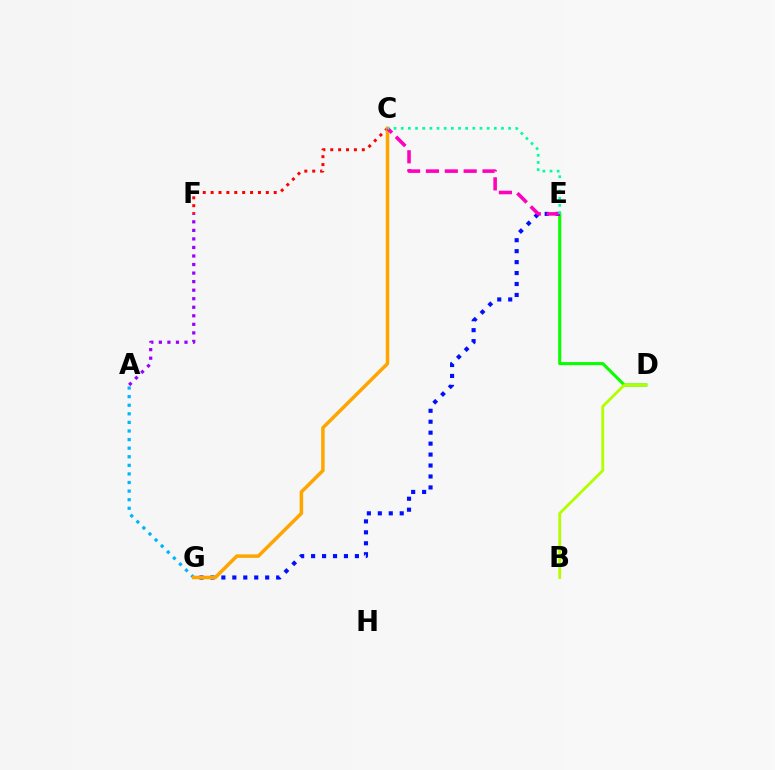{('A', 'G'): [{'color': '#00b5ff', 'line_style': 'dotted', 'thickness': 2.33}], ('D', 'E'): [{'color': '#08ff00', 'line_style': 'solid', 'thickness': 2.21}], ('A', 'F'): [{'color': '#9b00ff', 'line_style': 'dotted', 'thickness': 2.32}], ('B', 'D'): [{'color': '#b3ff00', 'line_style': 'solid', 'thickness': 2.03}], ('C', 'F'): [{'color': '#ff0000', 'line_style': 'dotted', 'thickness': 2.14}], ('E', 'G'): [{'color': '#0010ff', 'line_style': 'dotted', 'thickness': 2.97}], ('C', 'G'): [{'color': '#ffa500', 'line_style': 'solid', 'thickness': 2.52}], ('C', 'E'): [{'color': '#ff00bd', 'line_style': 'dashed', 'thickness': 2.56}, {'color': '#00ff9d', 'line_style': 'dotted', 'thickness': 1.95}]}